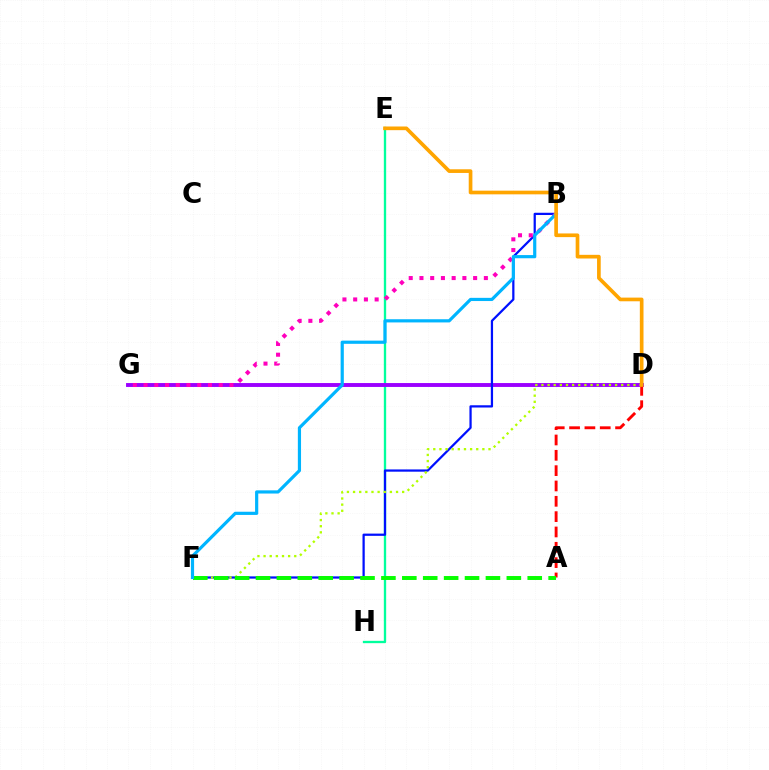{('E', 'H'): [{'color': '#00ff9d', 'line_style': 'solid', 'thickness': 1.67}], ('D', 'G'): [{'color': '#9b00ff', 'line_style': 'solid', 'thickness': 2.81}], ('A', 'D'): [{'color': '#ff0000', 'line_style': 'dashed', 'thickness': 2.08}], ('B', 'F'): [{'color': '#0010ff', 'line_style': 'solid', 'thickness': 1.62}, {'color': '#00b5ff', 'line_style': 'solid', 'thickness': 2.29}], ('D', 'F'): [{'color': '#b3ff00', 'line_style': 'dotted', 'thickness': 1.67}], ('A', 'F'): [{'color': '#08ff00', 'line_style': 'dashed', 'thickness': 2.84}], ('B', 'G'): [{'color': '#ff00bd', 'line_style': 'dotted', 'thickness': 2.92}], ('D', 'E'): [{'color': '#ffa500', 'line_style': 'solid', 'thickness': 2.64}]}